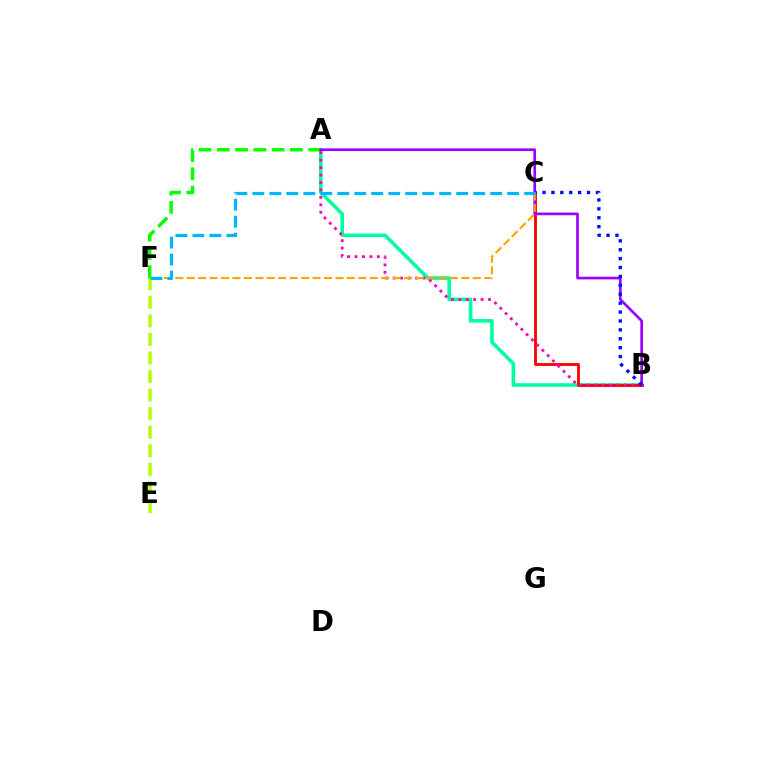{('A', 'B'): [{'color': '#00ff9d', 'line_style': 'solid', 'thickness': 2.58}, {'color': '#ff00bd', 'line_style': 'dotted', 'thickness': 2.02}, {'color': '#9b00ff', 'line_style': 'solid', 'thickness': 1.94}], ('B', 'C'): [{'color': '#ff0000', 'line_style': 'solid', 'thickness': 2.04}, {'color': '#0010ff', 'line_style': 'dotted', 'thickness': 2.42}], ('A', 'F'): [{'color': '#08ff00', 'line_style': 'dashed', 'thickness': 2.49}], ('E', 'F'): [{'color': '#b3ff00', 'line_style': 'dashed', 'thickness': 2.52}], ('C', 'F'): [{'color': '#ffa500', 'line_style': 'dashed', 'thickness': 1.55}, {'color': '#00b5ff', 'line_style': 'dashed', 'thickness': 2.31}]}